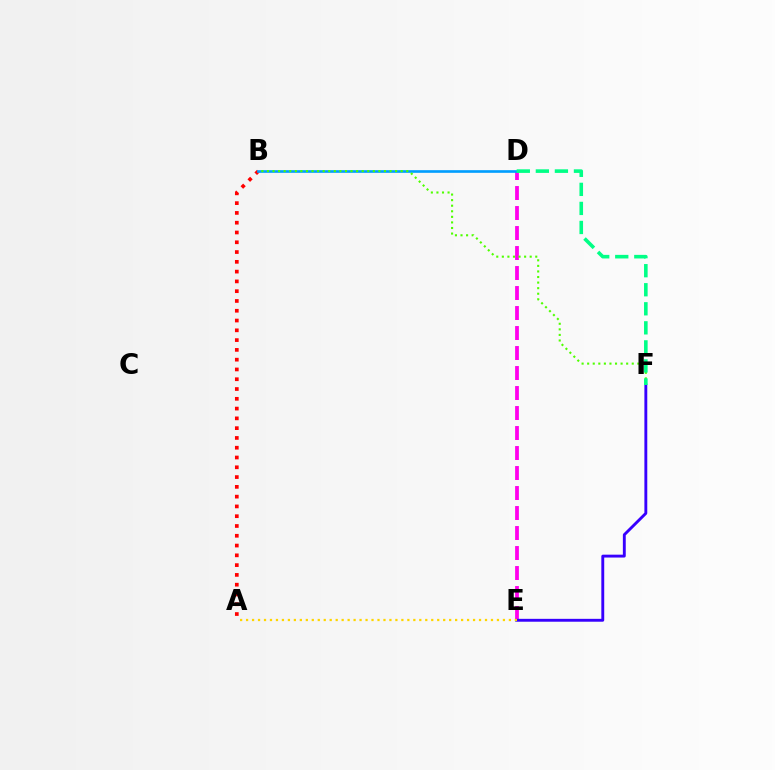{('A', 'B'): [{'color': '#ff0000', 'line_style': 'dotted', 'thickness': 2.66}], ('D', 'E'): [{'color': '#ff00ed', 'line_style': 'dashed', 'thickness': 2.72}], ('B', 'D'): [{'color': '#009eff', 'line_style': 'solid', 'thickness': 1.91}], ('B', 'F'): [{'color': '#4fff00', 'line_style': 'dotted', 'thickness': 1.51}], ('E', 'F'): [{'color': '#3700ff', 'line_style': 'solid', 'thickness': 2.08}], ('D', 'F'): [{'color': '#00ff86', 'line_style': 'dashed', 'thickness': 2.59}], ('A', 'E'): [{'color': '#ffd500', 'line_style': 'dotted', 'thickness': 1.62}]}